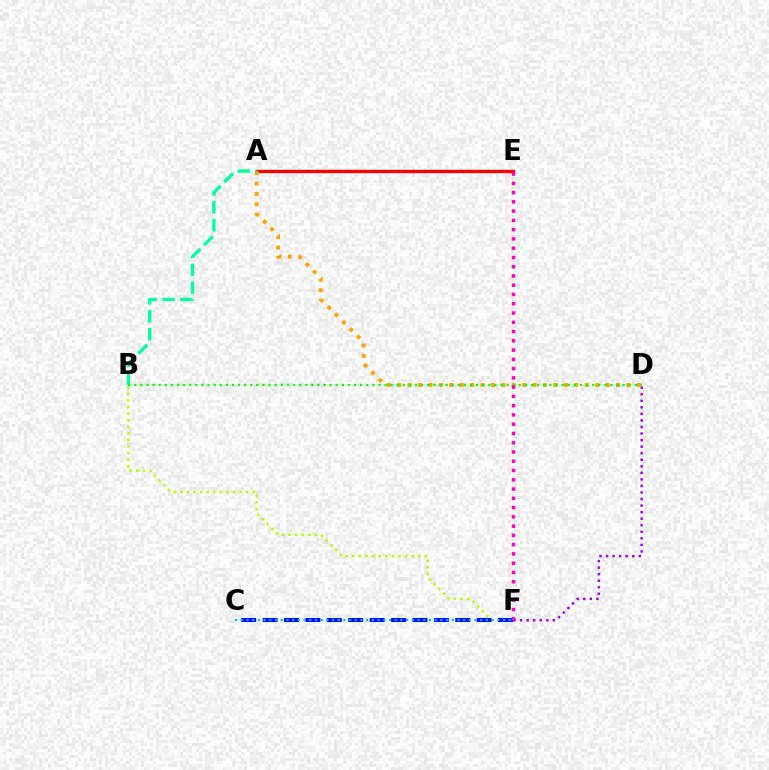{('B', 'F'): [{'color': '#b3ff00', 'line_style': 'dotted', 'thickness': 1.79}], ('A', 'E'): [{'color': '#ff0000', 'line_style': 'solid', 'thickness': 2.39}], ('A', 'D'): [{'color': '#ffa500', 'line_style': 'dotted', 'thickness': 2.83}], ('C', 'F'): [{'color': '#0010ff', 'line_style': 'dashed', 'thickness': 2.91}, {'color': '#00b5ff', 'line_style': 'dotted', 'thickness': 1.55}], ('A', 'B'): [{'color': '#00ff9d', 'line_style': 'dashed', 'thickness': 2.42}], ('B', 'D'): [{'color': '#08ff00', 'line_style': 'dotted', 'thickness': 1.66}], ('E', 'F'): [{'color': '#ff00bd', 'line_style': 'dotted', 'thickness': 2.52}], ('D', 'F'): [{'color': '#9b00ff', 'line_style': 'dotted', 'thickness': 1.78}]}